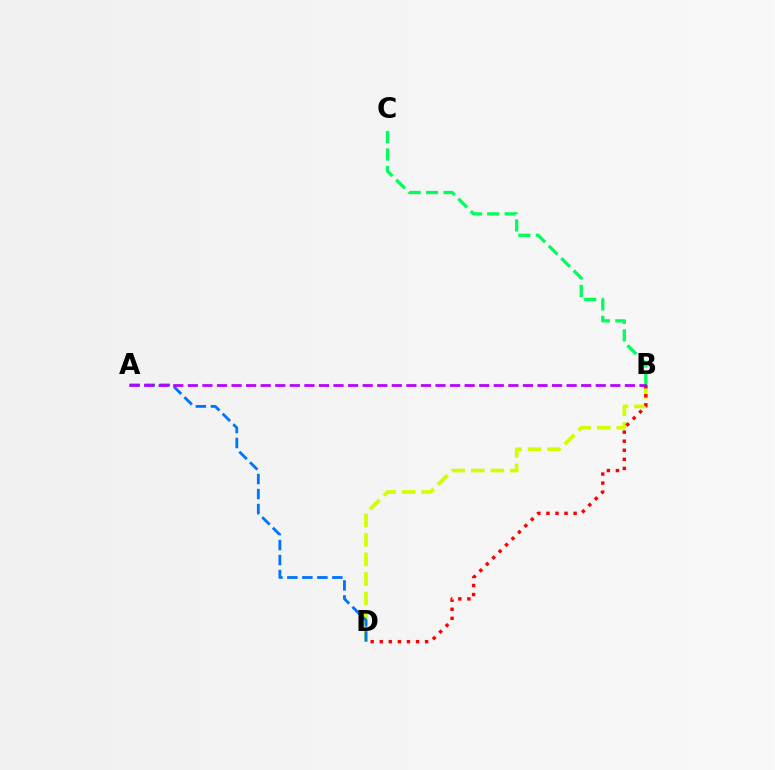{('B', 'C'): [{'color': '#00ff5c', 'line_style': 'dashed', 'thickness': 2.38}], ('B', 'D'): [{'color': '#d1ff00', 'line_style': 'dashed', 'thickness': 2.65}, {'color': '#ff0000', 'line_style': 'dotted', 'thickness': 2.46}], ('A', 'D'): [{'color': '#0074ff', 'line_style': 'dashed', 'thickness': 2.04}], ('A', 'B'): [{'color': '#b900ff', 'line_style': 'dashed', 'thickness': 1.98}]}